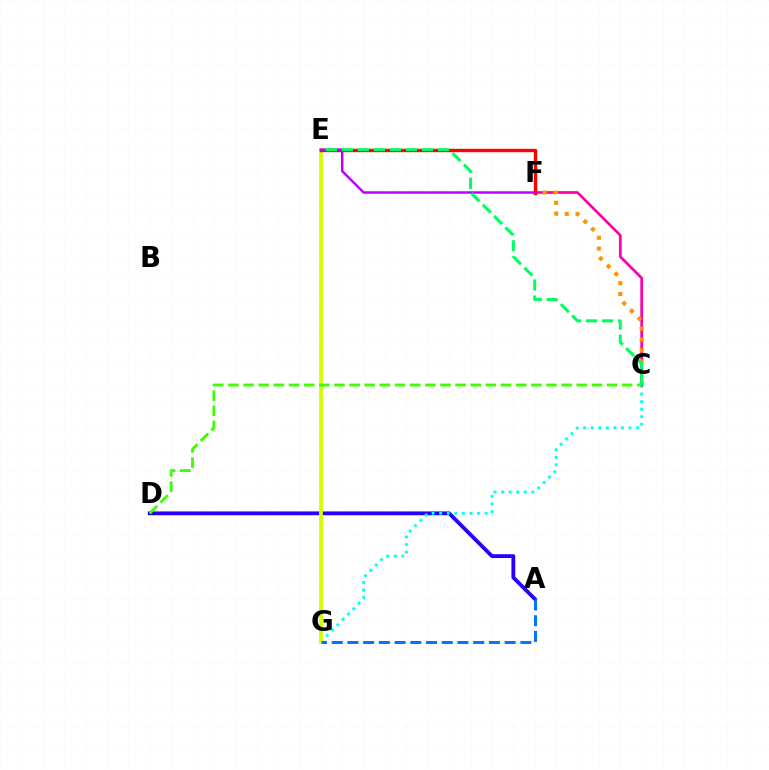{('A', 'D'): [{'color': '#2500ff', 'line_style': 'solid', 'thickness': 2.75}], ('C', 'G'): [{'color': '#00fff6', 'line_style': 'dotted', 'thickness': 2.06}], ('E', 'G'): [{'color': '#d1ff00', 'line_style': 'solid', 'thickness': 2.72}], ('C', 'F'): [{'color': '#ff00ac', 'line_style': 'solid', 'thickness': 1.96}, {'color': '#ff9400', 'line_style': 'dotted', 'thickness': 2.95}], ('A', 'G'): [{'color': '#0074ff', 'line_style': 'dashed', 'thickness': 2.14}], ('E', 'F'): [{'color': '#ff0000', 'line_style': 'solid', 'thickness': 2.44}, {'color': '#b900ff', 'line_style': 'solid', 'thickness': 1.77}], ('C', 'D'): [{'color': '#3dff00', 'line_style': 'dashed', 'thickness': 2.06}], ('C', 'E'): [{'color': '#00ff5c', 'line_style': 'dashed', 'thickness': 2.18}]}